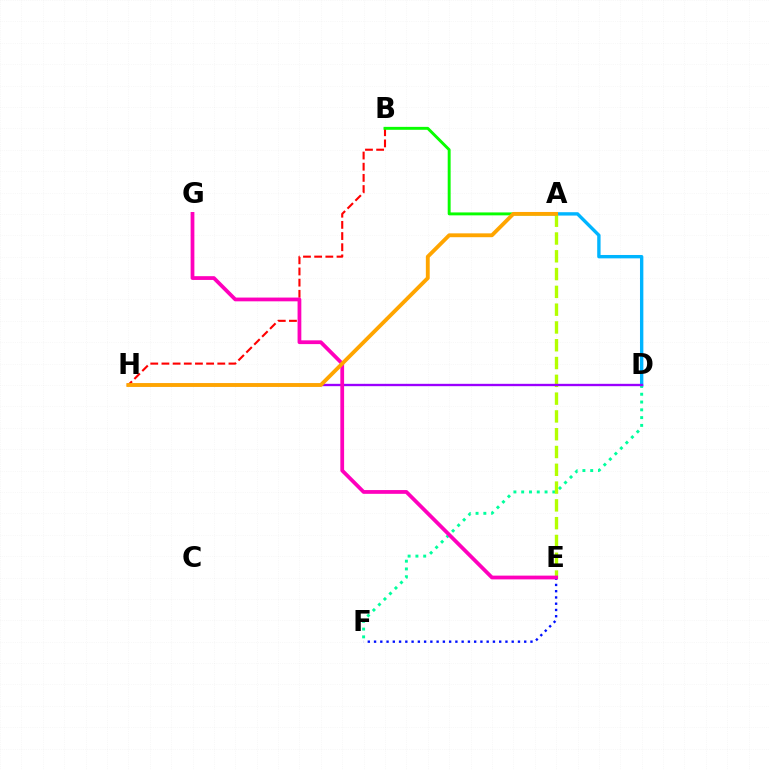{('B', 'H'): [{'color': '#ff0000', 'line_style': 'dashed', 'thickness': 1.52}], ('E', 'F'): [{'color': '#0010ff', 'line_style': 'dotted', 'thickness': 1.7}], ('A', 'D'): [{'color': '#00b5ff', 'line_style': 'solid', 'thickness': 2.42}], ('D', 'F'): [{'color': '#00ff9d', 'line_style': 'dotted', 'thickness': 2.12}], ('A', 'B'): [{'color': '#08ff00', 'line_style': 'solid', 'thickness': 2.11}], ('A', 'E'): [{'color': '#b3ff00', 'line_style': 'dashed', 'thickness': 2.42}], ('D', 'H'): [{'color': '#9b00ff', 'line_style': 'solid', 'thickness': 1.7}], ('E', 'G'): [{'color': '#ff00bd', 'line_style': 'solid', 'thickness': 2.71}], ('A', 'H'): [{'color': '#ffa500', 'line_style': 'solid', 'thickness': 2.77}]}